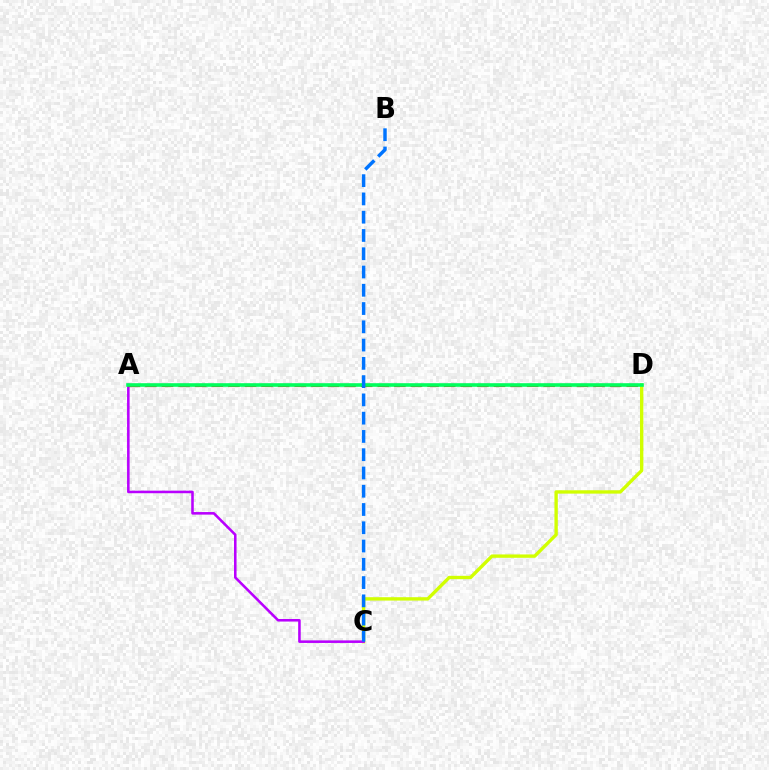{('C', 'D'): [{'color': '#d1ff00', 'line_style': 'solid', 'thickness': 2.42}], ('A', 'C'): [{'color': '#b900ff', 'line_style': 'solid', 'thickness': 1.84}], ('A', 'D'): [{'color': '#ff0000', 'line_style': 'dashed', 'thickness': 2.25}, {'color': '#00ff5c', 'line_style': 'solid', 'thickness': 2.59}], ('B', 'C'): [{'color': '#0074ff', 'line_style': 'dashed', 'thickness': 2.48}]}